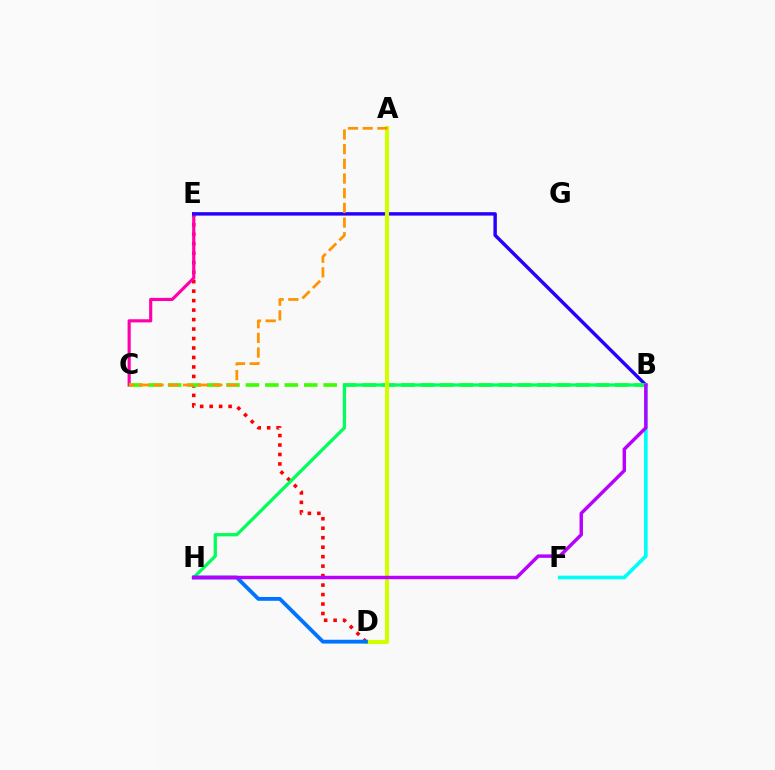{('D', 'E'): [{'color': '#ff0000', 'line_style': 'dotted', 'thickness': 2.57}], ('C', 'E'): [{'color': '#ff00ac', 'line_style': 'solid', 'thickness': 2.27}], ('B', 'E'): [{'color': '#2500ff', 'line_style': 'solid', 'thickness': 2.47}], ('B', 'C'): [{'color': '#3dff00', 'line_style': 'dashed', 'thickness': 2.64}], ('B', 'H'): [{'color': '#00ff5c', 'line_style': 'solid', 'thickness': 2.35}, {'color': '#b900ff', 'line_style': 'solid', 'thickness': 2.47}], ('A', 'D'): [{'color': '#d1ff00', 'line_style': 'solid', 'thickness': 2.96}], ('B', 'F'): [{'color': '#00fff6', 'line_style': 'solid', 'thickness': 2.64}], ('D', 'H'): [{'color': '#0074ff', 'line_style': 'solid', 'thickness': 2.75}], ('A', 'C'): [{'color': '#ff9400', 'line_style': 'dashed', 'thickness': 2.0}]}